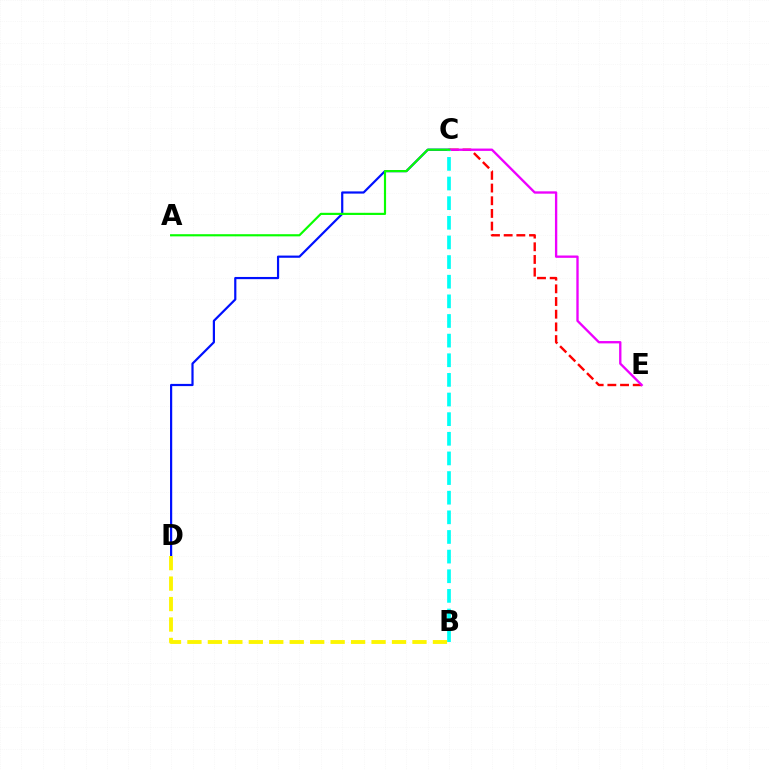{('C', 'E'): [{'color': '#ff0000', 'line_style': 'dashed', 'thickness': 1.72}, {'color': '#ee00ff', 'line_style': 'solid', 'thickness': 1.68}], ('C', 'D'): [{'color': '#0010ff', 'line_style': 'solid', 'thickness': 1.58}], ('B', 'C'): [{'color': '#00fff6', 'line_style': 'dashed', 'thickness': 2.67}], ('B', 'D'): [{'color': '#fcf500', 'line_style': 'dashed', 'thickness': 2.78}], ('A', 'C'): [{'color': '#08ff00', 'line_style': 'solid', 'thickness': 1.56}]}